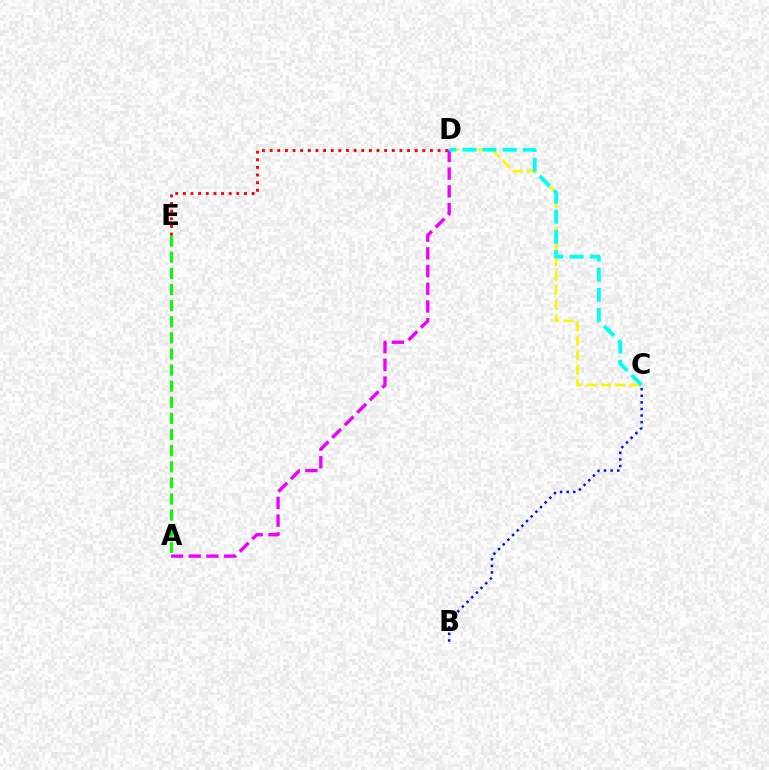{('A', 'E'): [{'color': '#08ff00', 'line_style': 'dashed', 'thickness': 2.19}], ('D', 'E'): [{'color': '#ff0000', 'line_style': 'dotted', 'thickness': 2.07}], ('B', 'C'): [{'color': '#0010ff', 'line_style': 'dotted', 'thickness': 1.79}], ('C', 'D'): [{'color': '#fcf500', 'line_style': 'dashed', 'thickness': 1.97}, {'color': '#00fff6', 'line_style': 'dashed', 'thickness': 2.74}], ('A', 'D'): [{'color': '#ee00ff', 'line_style': 'dashed', 'thickness': 2.41}]}